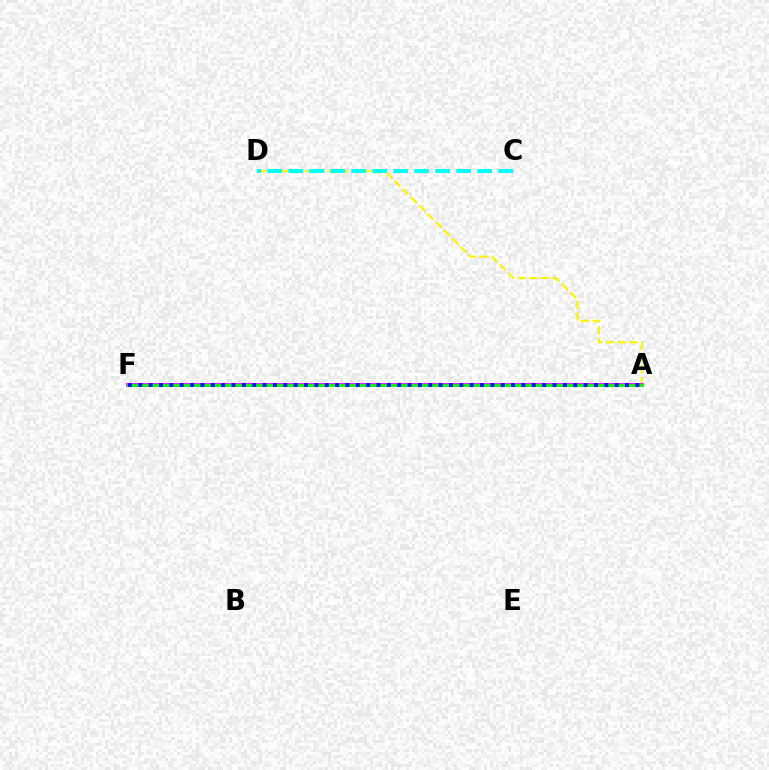{('A', 'D'): [{'color': '#fcf500', 'line_style': 'dashed', 'thickness': 1.59}], ('C', 'D'): [{'color': '#00fff6', 'line_style': 'dashed', 'thickness': 2.85}], ('A', 'F'): [{'color': '#ff0000', 'line_style': 'dashed', 'thickness': 1.56}, {'color': '#ee00ff', 'line_style': 'solid', 'thickness': 2.64}, {'color': '#08ff00', 'line_style': 'solid', 'thickness': 1.97}, {'color': '#0010ff', 'line_style': 'dotted', 'thickness': 2.81}]}